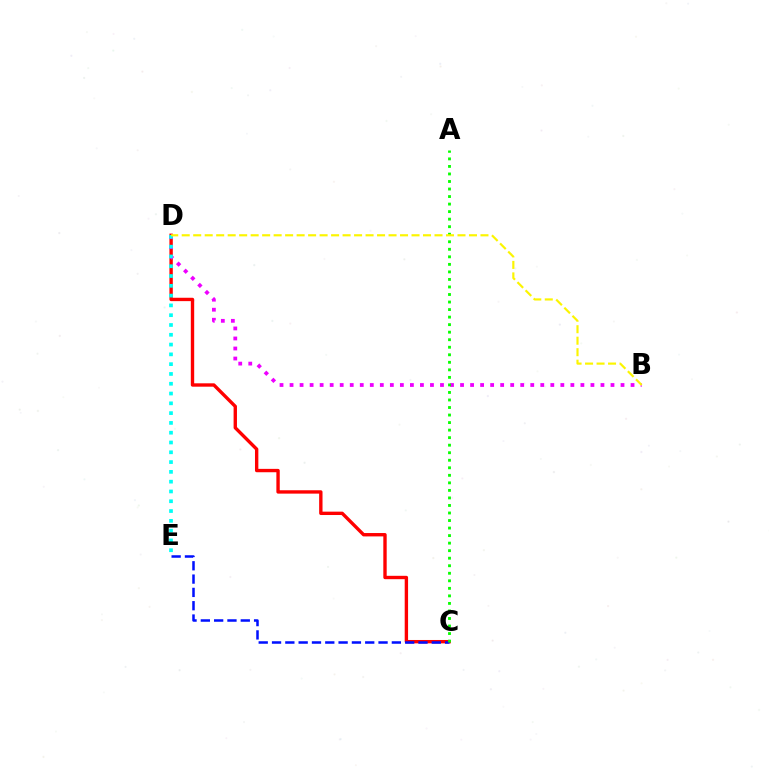{('C', 'D'): [{'color': '#ff0000', 'line_style': 'solid', 'thickness': 2.43}], ('C', 'E'): [{'color': '#0010ff', 'line_style': 'dashed', 'thickness': 1.81}], ('B', 'D'): [{'color': '#ee00ff', 'line_style': 'dotted', 'thickness': 2.72}, {'color': '#fcf500', 'line_style': 'dashed', 'thickness': 1.56}], ('A', 'C'): [{'color': '#08ff00', 'line_style': 'dotted', 'thickness': 2.05}], ('D', 'E'): [{'color': '#00fff6', 'line_style': 'dotted', 'thickness': 2.66}]}